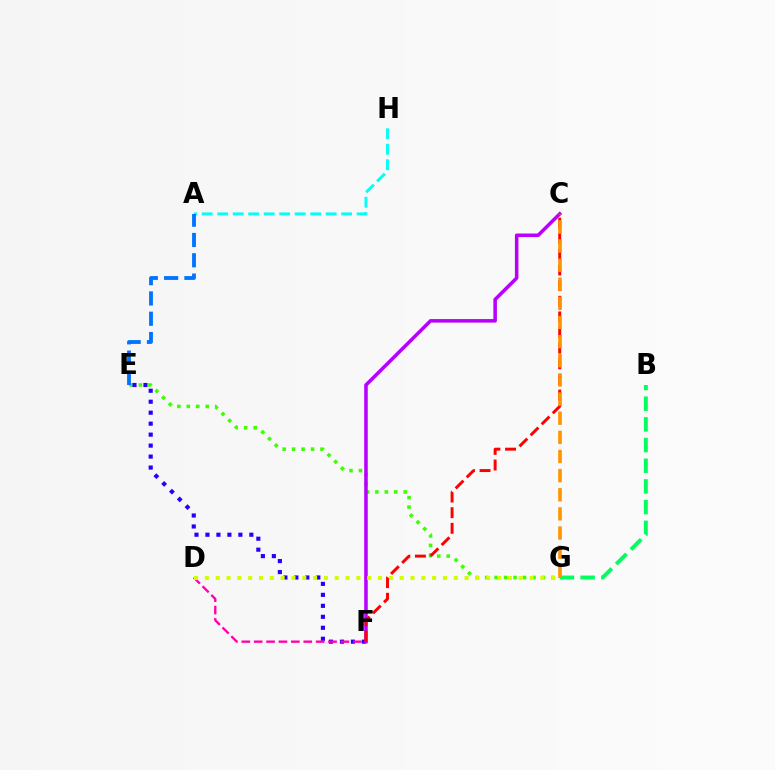{('E', 'G'): [{'color': '#3dff00', 'line_style': 'dotted', 'thickness': 2.57}], ('E', 'F'): [{'color': '#2500ff', 'line_style': 'dotted', 'thickness': 2.98}], ('C', 'F'): [{'color': '#b900ff', 'line_style': 'solid', 'thickness': 2.55}, {'color': '#ff0000', 'line_style': 'dashed', 'thickness': 2.12}], ('D', 'F'): [{'color': '#ff00ac', 'line_style': 'dashed', 'thickness': 1.68}], ('B', 'G'): [{'color': '#00ff5c', 'line_style': 'dashed', 'thickness': 2.81}], ('A', 'H'): [{'color': '#00fff6', 'line_style': 'dashed', 'thickness': 2.1}], ('A', 'E'): [{'color': '#0074ff', 'line_style': 'dashed', 'thickness': 2.76}], ('D', 'G'): [{'color': '#d1ff00', 'line_style': 'dotted', 'thickness': 2.94}], ('C', 'G'): [{'color': '#ff9400', 'line_style': 'dashed', 'thickness': 2.6}]}